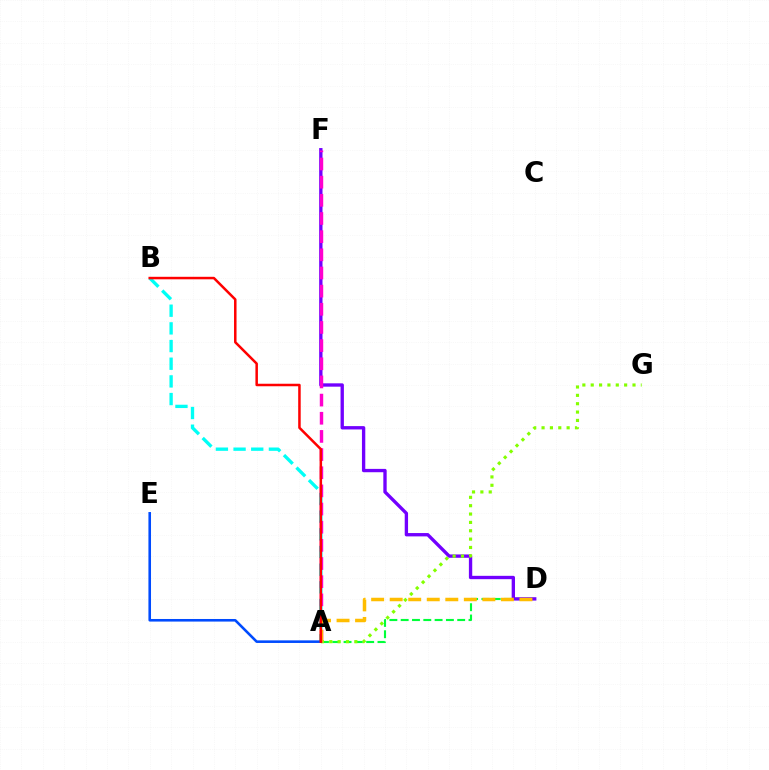{('A', 'B'): [{'color': '#00fff6', 'line_style': 'dashed', 'thickness': 2.4}, {'color': '#ff0000', 'line_style': 'solid', 'thickness': 1.81}], ('A', 'D'): [{'color': '#00ff39', 'line_style': 'dashed', 'thickness': 1.54}, {'color': '#ffbd00', 'line_style': 'dashed', 'thickness': 2.52}], ('D', 'F'): [{'color': '#7200ff', 'line_style': 'solid', 'thickness': 2.4}], ('A', 'F'): [{'color': '#ff00cf', 'line_style': 'dashed', 'thickness': 2.47}], ('A', 'G'): [{'color': '#84ff00', 'line_style': 'dotted', 'thickness': 2.27}], ('A', 'E'): [{'color': '#004bff', 'line_style': 'solid', 'thickness': 1.86}]}